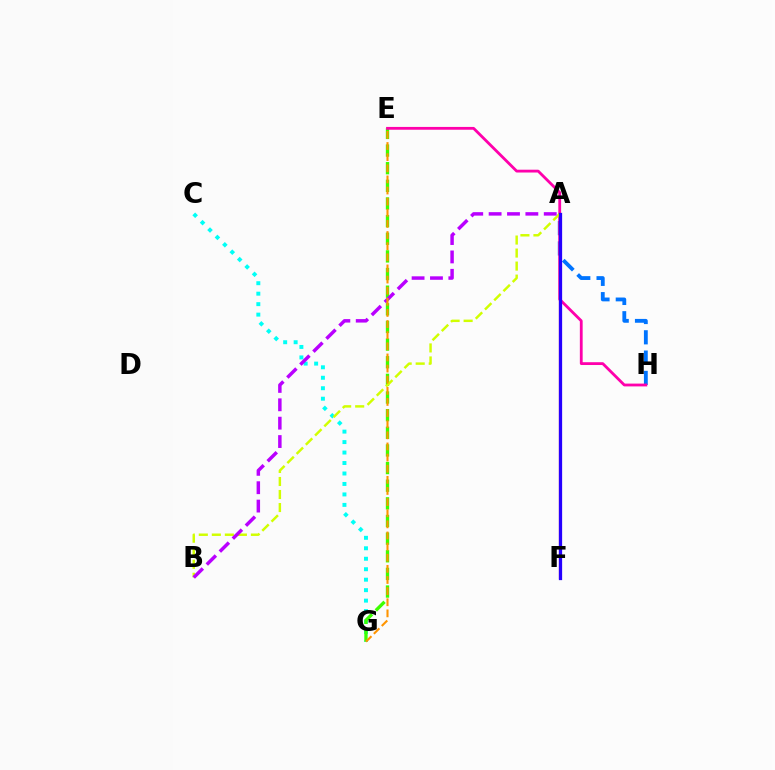{('C', 'G'): [{'color': '#00fff6', 'line_style': 'dotted', 'thickness': 2.84}], ('E', 'G'): [{'color': '#3dff00', 'line_style': 'dashed', 'thickness': 2.4}, {'color': '#ff9400', 'line_style': 'dashed', 'thickness': 1.51}], ('A', 'H'): [{'color': '#0074ff', 'line_style': 'dashed', 'thickness': 2.76}], ('A', 'F'): [{'color': '#00ff5c', 'line_style': 'dashed', 'thickness': 2.02}, {'color': '#ff0000', 'line_style': 'solid', 'thickness': 1.56}, {'color': '#2500ff', 'line_style': 'solid', 'thickness': 2.35}], ('E', 'H'): [{'color': '#ff00ac', 'line_style': 'solid', 'thickness': 2.02}], ('A', 'B'): [{'color': '#d1ff00', 'line_style': 'dashed', 'thickness': 1.77}, {'color': '#b900ff', 'line_style': 'dashed', 'thickness': 2.5}]}